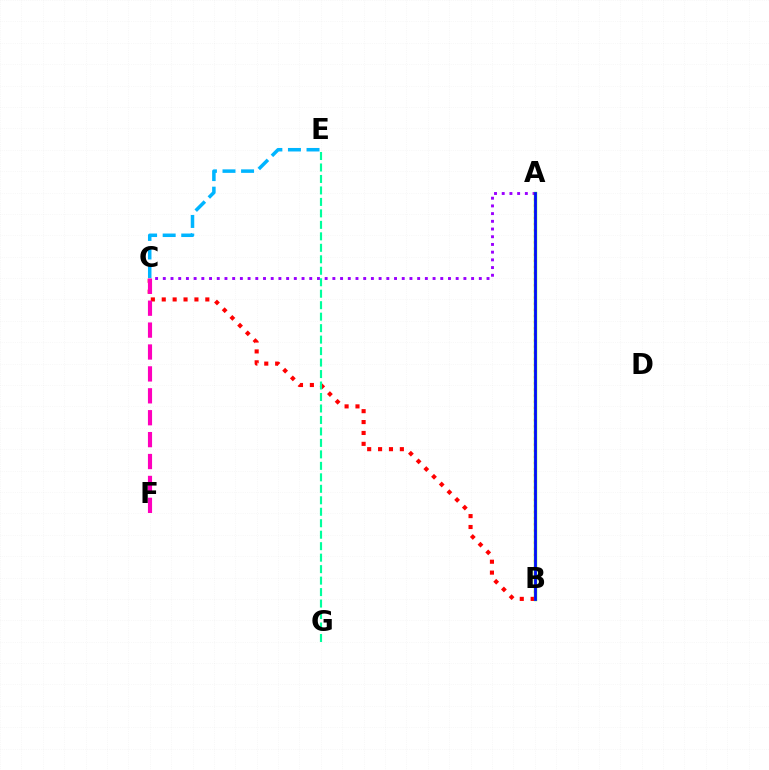{('A', 'B'): [{'color': '#08ff00', 'line_style': 'solid', 'thickness': 2.36}, {'color': '#b3ff00', 'line_style': 'solid', 'thickness': 2.2}, {'color': '#ffa500', 'line_style': 'dotted', 'thickness': 1.66}, {'color': '#0010ff', 'line_style': 'solid', 'thickness': 2.03}], ('B', 'C'): [{'color': '#ff0000', 'line_style': 'dotted', 'thickness': 2.96}], ('C', 'E'): [{'color': '#00b5ff', 'line_style': 'dashed', 'thickness': 2.52}], ('A', 'C'): [{'color': '#9b00ff', 'line_style': 'dotted', 'thickness': 2.09}], ('E', 'G'): [{'color': '#00ff9d', 'line_style': 'dashed', 'thickness': 1.56}], ('C', 'F'): [{'color': '#ff00bd', 'line_style': 'dashed', 'thickness': 2.98}]}